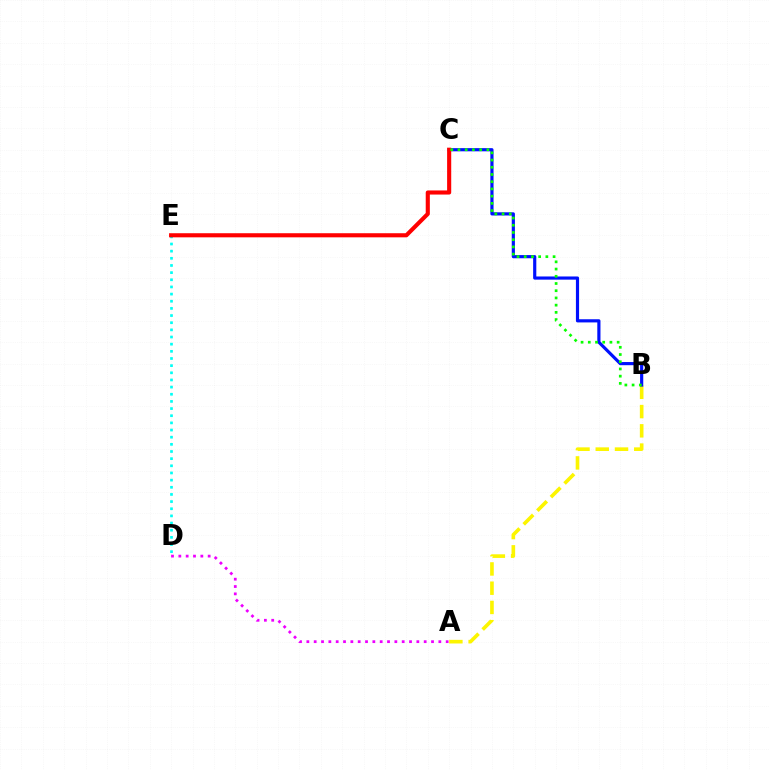{('A', 'B'): [{'color': '#fcf500', 'line_style': 'dashed', 'thickness': 2.62}], ('D', 'E'): [{'color': '#00fff6', 'line_style': 'dotted', 'thickness': 1.94}], ('B', 'C'): [{'color': '#0010ff', 'line_style': 'solid', 'thickness': 2.28}, {'color': '#08ff00', 'line_style': 'dotted', 'thickness': 1.96}], ('C', 'E'): [{'color': '#ff0000', 'line_style': 'solid', 'thickness': 2.96}], ('A', 'D'): [{'color': '#ee00ff', 'line_style': 'dotted', 'thickness': 1.99}]}